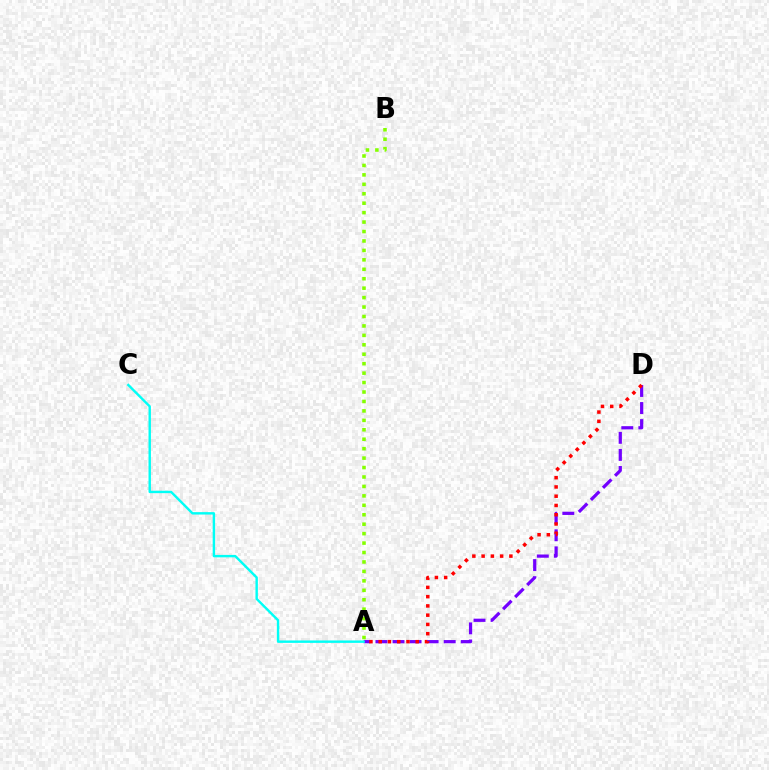{('A', 'D'): [{'color': '#7200ff', 'line_style': 'dashed', 'thickness': 2.32}, {'color': '#ff0000', 'line_style': 'dotted', 'thickness': 2.52}], ('A', 'B'): [{'color': '#84ff00', 'line_style': 'dotted', 'thickness': 2.57}], ('A', 'C'): [{'color': '#00fff6', 'line_style': 'solid', 'thickness': 1.74}]}